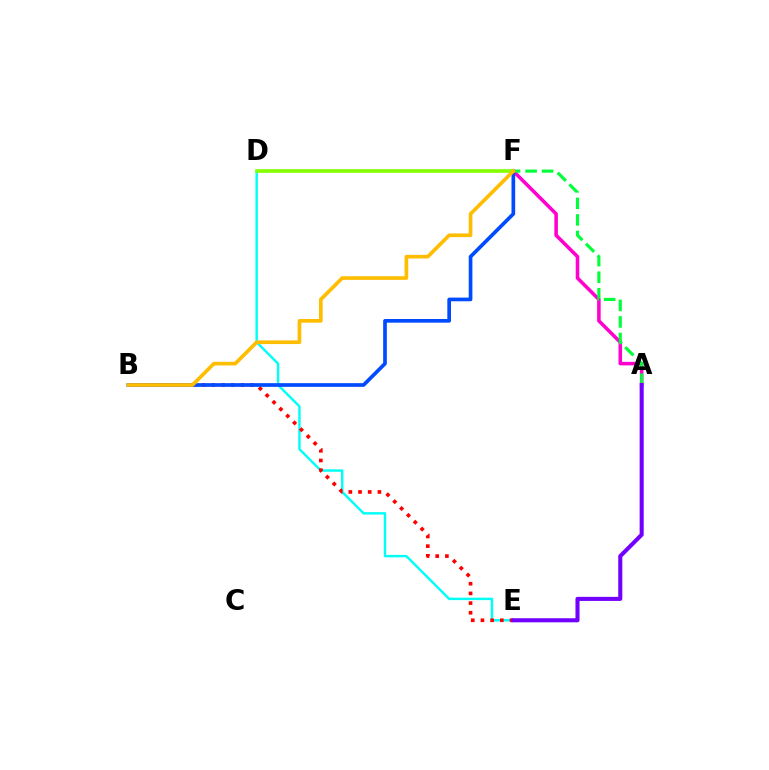{('A', 'F'): [{'color': '#ff00cf', 'line_style': 'solid', 'thickness': 2.55}, {'color': '#00ff39', 'line_style': 'dashed', 'thickness': 2.25}], ('D', 'E'): [{'color': '#00fff6', 'line_style': 'solid', 'thickness': 1.75}], ('B', 'E'): [{'color': '#ff0000', 'line_style': 'dotted', 'thickness': 2.63}], ('B', 'F'): [{'color': '#004bff', 'line_style': 'solid', 'thickness': 2.65}, {'color': '#ffbd00', 'line_style': 'solid', 'thickness': 2.63}], ('D', 'F'): [{'color': '#84ff00', 'line_style': 'solid', 'thickness': 2.61}], ('A', 'E'): [{'color': '#7200ff', 'line_style': 'solid', 'thickness': 2.93}]}